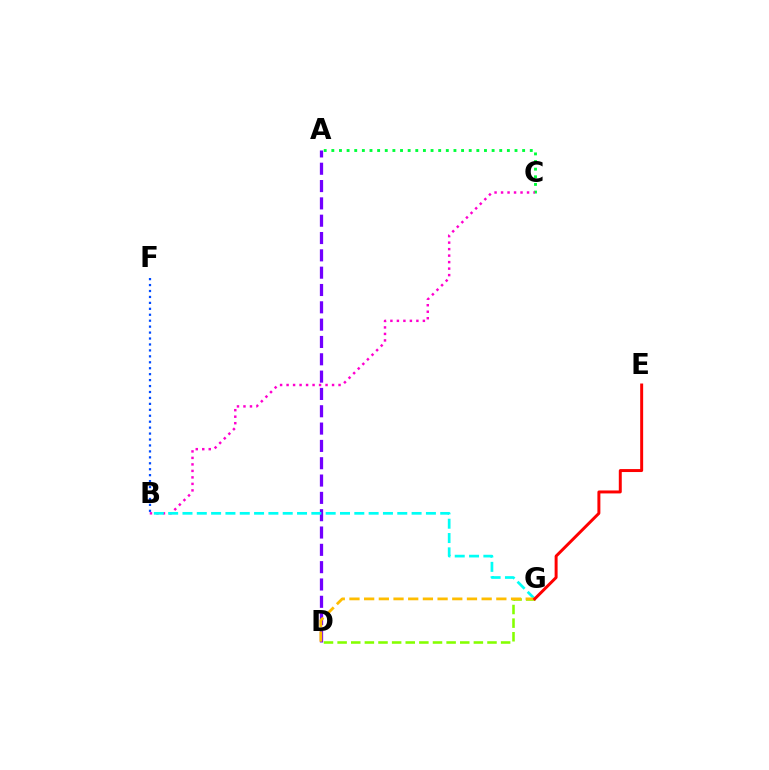{('A', 'C'): [{'color': '#00ff39', 'line_style': 'dotted', 'thickness': 2.07}], ('B', 'C'): [{'color': '#ff00cf', 'line_style': 'dotted', 'thickness': 1.77}], ('A', 'D'): [{'color': '#7200ff', 'line_style': 'dashed', 'thickness': 2.35}], ('D', 'G'): [{'color': '#84ff00', 'line_style': 'dashed', 'thickness': 1.85}, {'color': '#ffbd00', 'line_style': 'dashed', 'thickness': 2.0}], ('B', 'F'): [{'color': '#004bff', 'line_style': 'dotted', 'thickness': 1.61}], ('B', 'G'): [{'color': '#00fff6', 'line_style': 'dashed', 'thickness': 1.95}], ('E', 'G'): [{'color': '#ff0000', 'line_style': 'solid', 'thickness': 2.13}]}